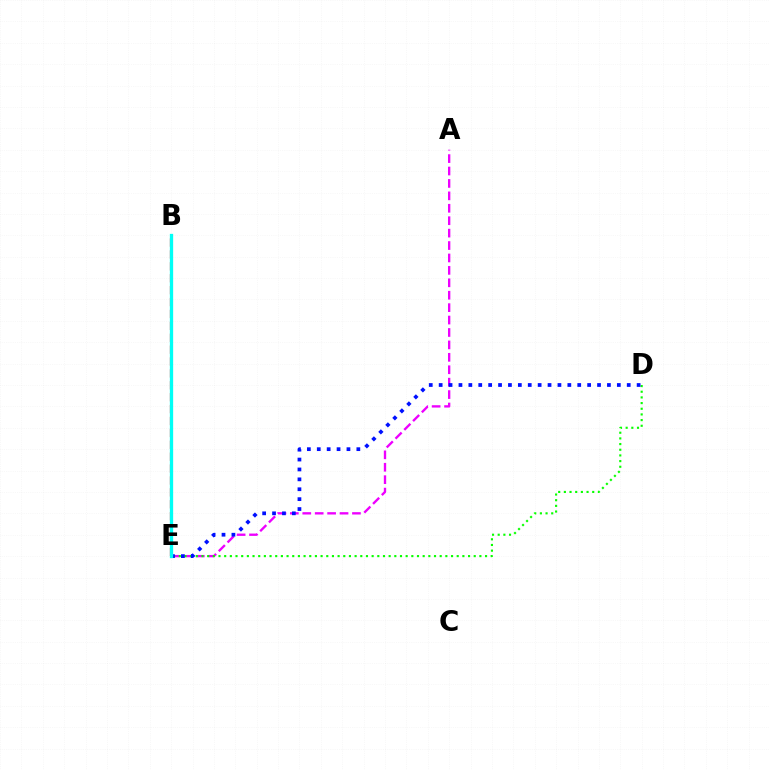{('A', 'E'): [{'color': '#ee00ff', 'line_style': 'dashed', 'thickness': 1.69}], ('B', 'E'): [{'color': '#ff0000', 'line_style': 'dashed', 'thickness': 1.62}, {'color': '#fcf500', 'line_style': 'dashed', 'thickness': 1.95}, {'color': '#00fff6', 'line_style': 'solid', 'thickness': 2.37}], ('D', 'E'): [{'color': '#08ff00', 'line_style': 'dotted', 'thickness': 1.54}, {'color': '#0010ff', 'line_style': 'dotted', 'thickness': 2.69}]}